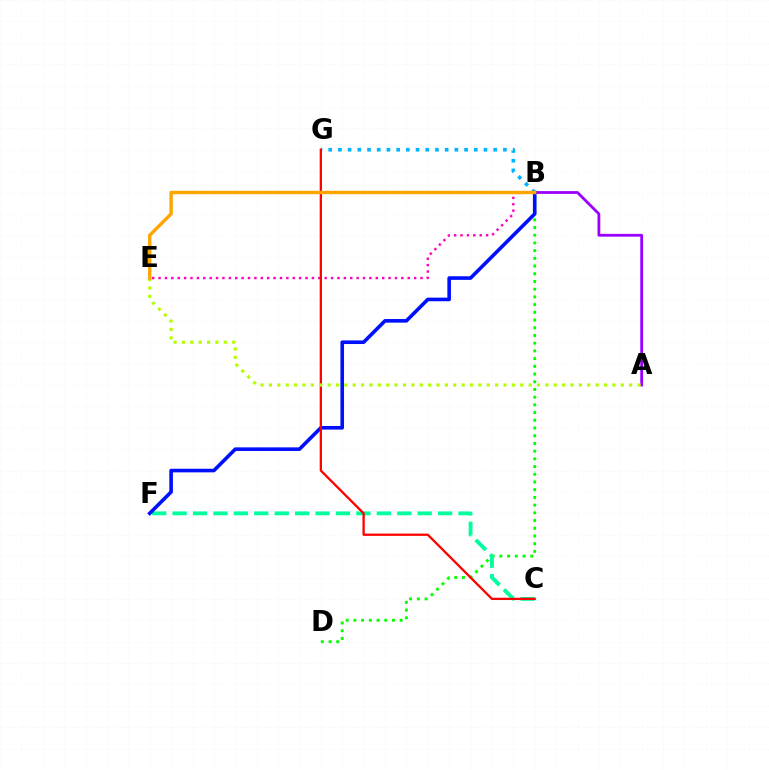{('B', 'D'): [{'color': '#08ff00', 'line_style': 'dotted', 'thickness': 2.1}], ('B', 'E'): [{'color': '#ff00bd', 'line_style': 'dotted', 'thickness': 1.74}, {'color': '#ffa500', 'line_style': 'solid', 'thickness': 2.44}], ('A', 'B'): [{'color': '#9b00ff', 'line_style': 'solid', 'thickness': 2.02}], ('C', 'F'): [{'color': '#00ff9d', 'line_style': 'dashed', 'thickness': 2.77}], ('B', 'F'): [{'color': '#0010ff', 'line_style': 'solid', 'thickness': 2.6}], ('B', 'G'): [{'color': '#00b5ff', 'line_style': 'dotted', 'thickness': 2.64}], ('C', 'G'): [{'color': '#ff0000', 'line_style': 'solid', 'thickness': 1.65}], ('A', 'E'): [{'color': '#b3ff00', 'line_style': 'dotted', 'thickness': 2.28}]}